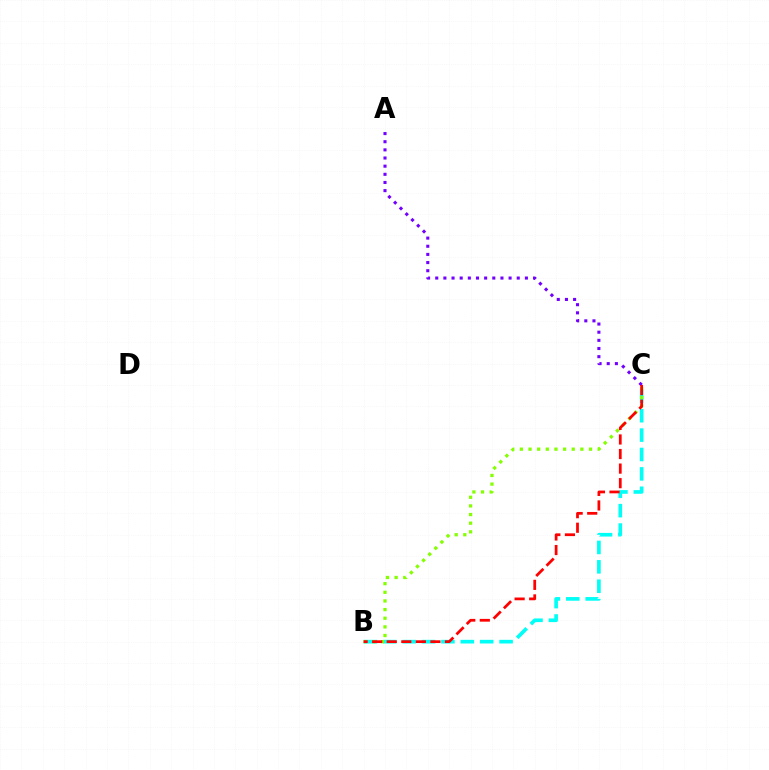{('B', 'C'): [{'color': '#00fff6', 'line_style': 'dashed', 'thickness': 2.63}, {'color': '#84ff00', 'line_style': 'dotted', 'thickness': 2.35}, {'color': '#ff0000', 'line_style': 'dashed', 'thickness': 1.98}], ('A', 'C'): [{'color': '#7200ff', 'line_style': 'dotted', 'thickness': 2.21}]}